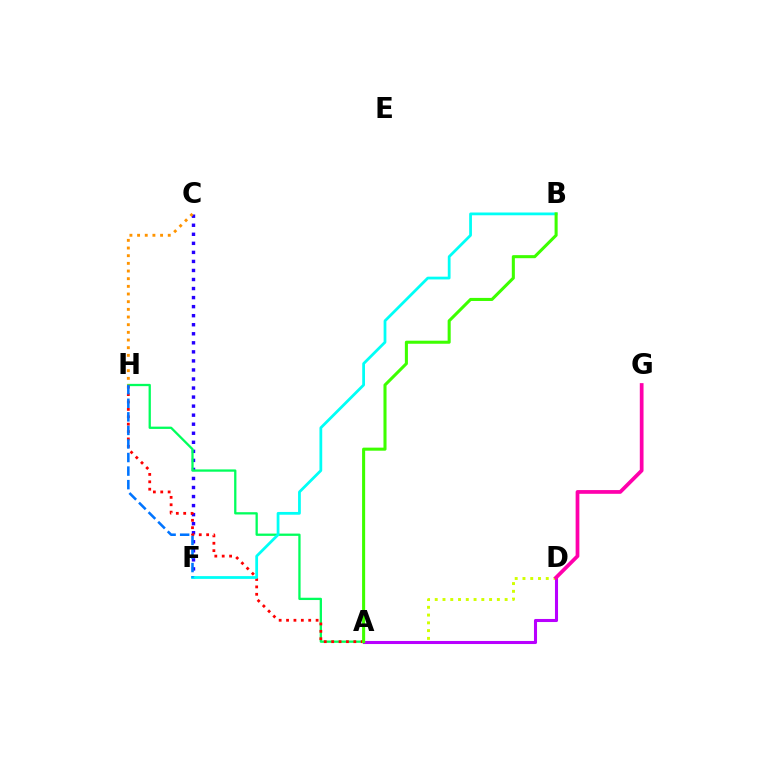{('A', 'D'): [{'color': '#d1ff00', 'line_style': 'dotted', 'thickness': 2.11}, {'color': '#b900ff', 'line_style': 'solid', 'thickness': 2.21}], ('C', 'F'): [{'color': '#2500ff', 'line_style': 'dotted', 'thickness': 2.46}], ('A', 'H'): [{'color': '#00ff5c', 'line_style': 'solid', 'thickness': 1.65}, {'color': '#ff0000', 'line_style': 'dotted', 'thickness': 2.01}], ('C', 'H'): [{'color': '#ff9400', 'line_style': 'dotted', 'thickness': 2.08}], ('D', 'G'): [{'color': '#ff00ac', 'line_style': 'solid', 'thickness': 2.69}], ('B', 'F'): [{'color': '#00fff6', 'line_style': 'solid', 'thickness': 1.99}], ('F', 'H'): [{'color': '#0074ff', 'line_style': 'dashed', 'thickness': 1.84}], ('A', 'B'): [{'color': '#3dff00', 'line_style': 'solid', 'thickness': 2.2}]}